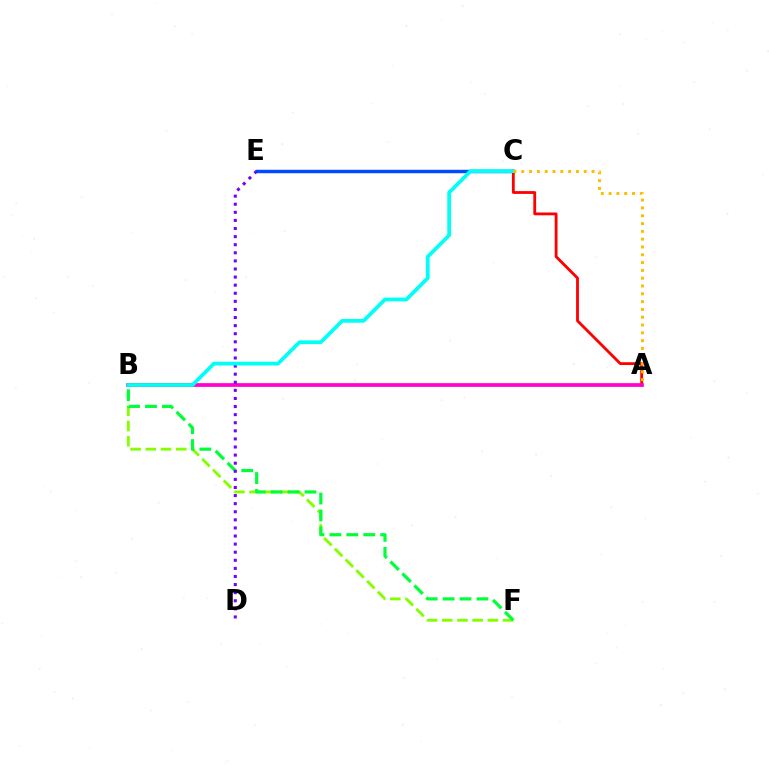{('B', 'F'): [{'color': '#84ff00', 'line_style': 'dashed', 'thickness': 2.06}, {'color': '#00ff39', 'line_style': 'dashed', 'thickness': 2.3}], ('C', 'E'): [{'color': '#004bff', 'line_style': 'solid', 'thickness': 2.49}], ('A', 'C'): [{'color': '#ff0000', 'line_style': 'solid', 'thickness': 2.02}, {'color': '#ffbd00', 'line_style': 'dotted', 'thickness': 2.12}], ('A', 'B'): [{'color': '#ff00cf', 'line_style': 'solid', 'thickness': 2.67}], ('D', 'E'): [{'color': '#7200ff', 'line_style': 'dotted', 'thickness': 2.2}], ('B', 'C'): [{'color': '#00fff6', 'line_style': 'solid', 'thickness': 2.7}]}